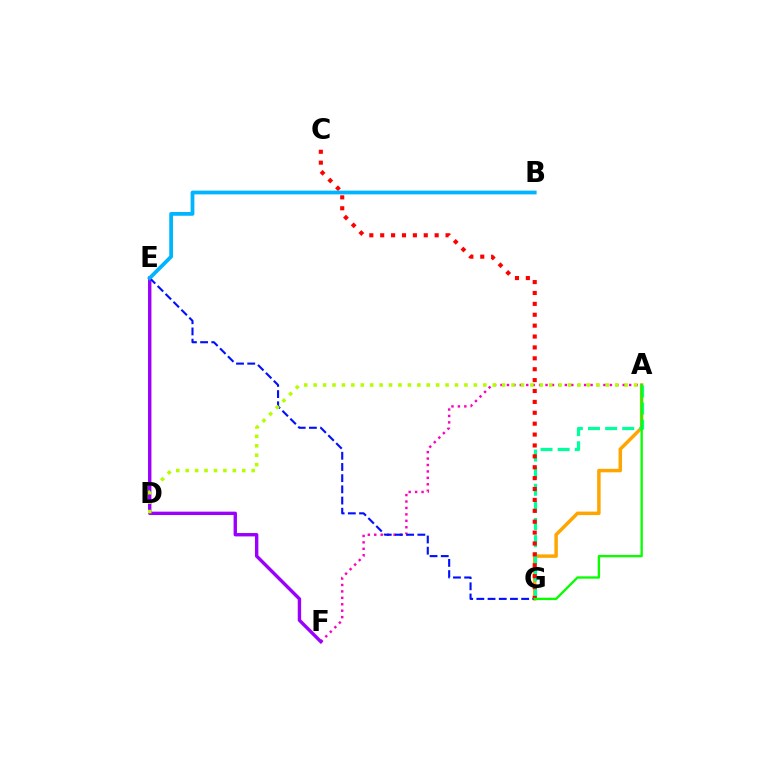{('A', 'F'): [{'color': '#ff00bd', 'line_style': 'dotted', 'thickness': 1.75}], ('E', 'F'): [{'color': '#9b00ff', 'line_style': 'solid', 'thickness': 2.44}], ('A', 'G'): [{'color': '#ffa500', 'line_style': 'solid', 'thickness': 2.51}, {'color': '#00ff9d', 'line_style': 'dashed', 'thickness': 2.32}, {'color': '#08ff00', 'line_style': 'solid', 'thickness': 1.68}], ('E', 'G'): [{'color': '#0010ff', 'line_style': 'dashed', 'thickness': 1.52}], ('C', 'G'): [{'color': '#ff0000', 'line_style': 'dotted', 'thickness': 2.96}], ('A', 'D'): [{'color': '#b3ff00', 'line_style': 'dotted', 'thickness': 2.56}], ('B', 'E'): [{'color': '#00b5ff', 'line_style': 'solid', 'thickness': 2.7}]}